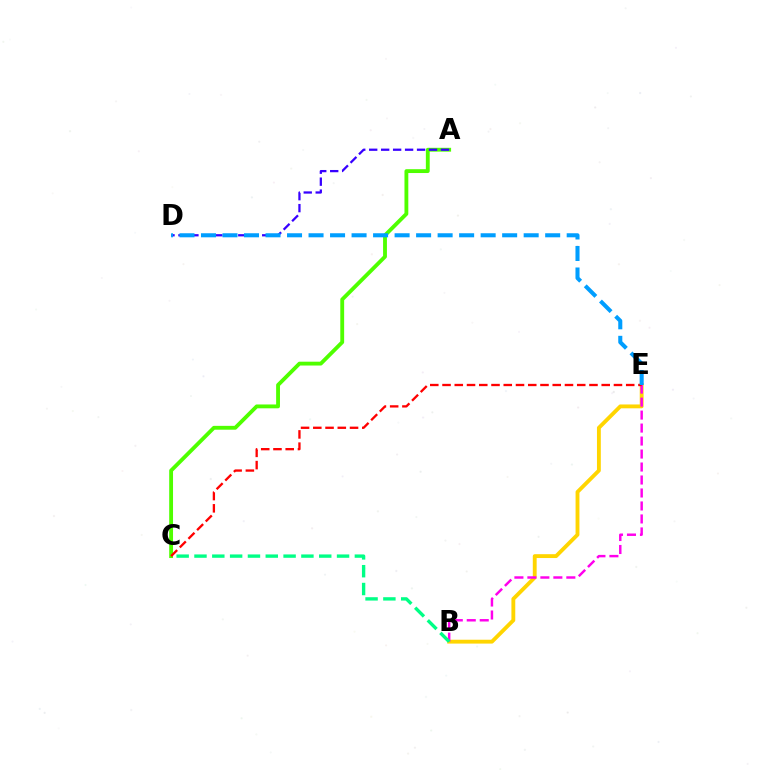{('A', 'C'): [{'color': '#4fff00', 'line_style': 'solid', 'thickness': 2.77}], ('B', 'E'): [{'color': '#ffd500', 'line_style': 'solid', 'thickness': 2.78}, {'color': '#ff00ed', 'line_style': 'dashed', 'thickness': 1.76}], ('A', 'D'): [{'color': '#3700ff', 'line_style': 'dashed', 'thickness': 1.63}], ('B', 'C'): [{'color': '#00ff86', 'line_style': 'dashed', 'thickness': 2.42}], ('C', 'E'): [{'color': '#ff0000', 'line_style': 'dashed', 'thickness': 1.66}], ('D', 'E'): [{'color': '#009eff', 'line_style': 'dashed', 'thickness': 2.92}]}